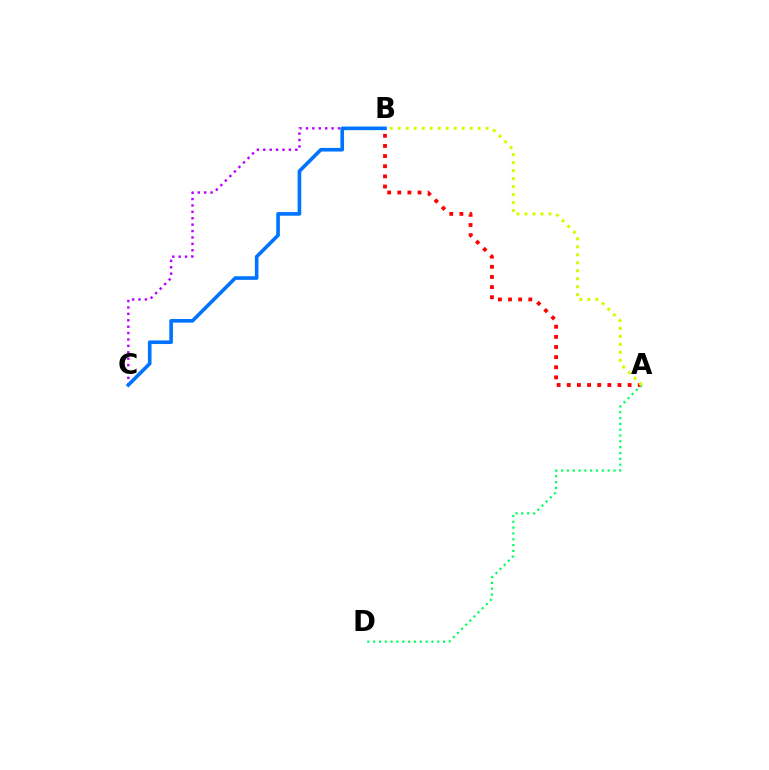{('B', 'C'): [{'color': '#b900ff', 'line_style': 'dotted', 'thickness': 1.74}, {'color': '#0074ff', 'line_style': 'solid', 'thickness': 2.61}], ('A', 'B'): [{'color': '#ff0000', 'line_style': 'dotted', 'thickness': 2.75}, {'color': '#d1ff00', 'line_style': 'dotted', 'thickness': 2.17}], ('A', 'D'): [{'color': '#00ff5c', 'line_style': 'dotted', 'thickness': 1.58}]}